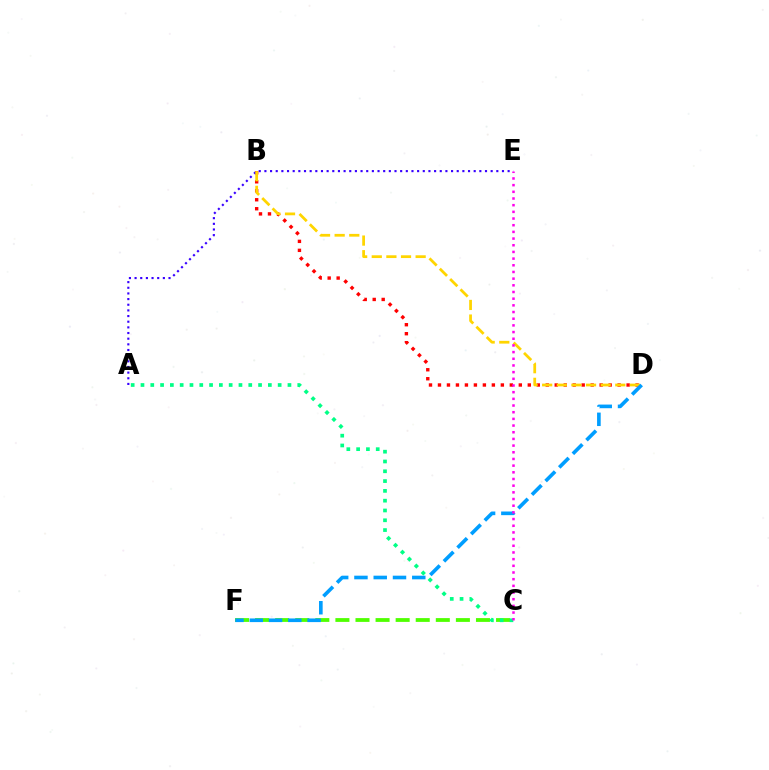{('B', 'D'): [{'color': '#ff0000', 'line_style': 'dotted', 'thickness': 2.44}, {'color': '#ffd500', 'line_style': 'dashed', 'thickness': 1.99}], ('A', 'E'): [{'color': '#3700ff', 'line_style': 'dotted', 'thickness': 1.54}], ('C', 'F'): [{'color': '#4fff00', 'line_style': 'dashed', 'thickness': 2.73}], ('A', 'C'): [{'color': '#00ff86', 'line_style': 'dotted', 'thickness': 2.66}], ('D', 'F'): [{'color': '#009eff', 'line_style': 'dashed', 'thickness': 2.62}], ('C', 'E'): [{'color': '#ff00ed', 'line_style': 'dotted', 'thickness': 1.81}]}